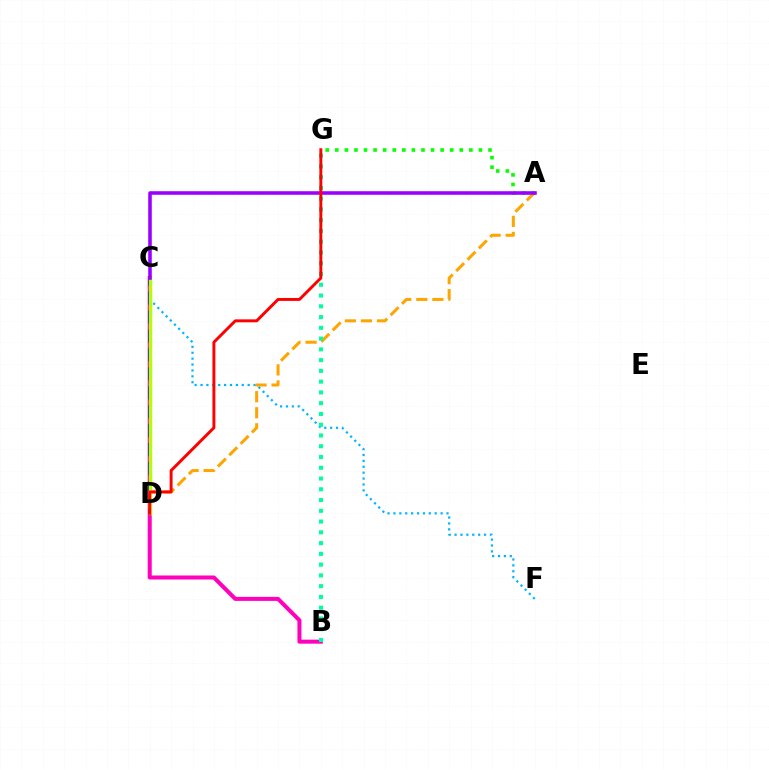{('C', 'F'): [{'color': '#00b5ff', 'line_style': 'dotted', 'thickness': 1.6}], ('B', 'C'): [{'color': '#ff00bd', 'line_style': 'solid', 'thickness': 2.89}], ('C', 'D'): [{'color': '#0010ff', 'line_style': 'dashed', 'thickness': 2.57}, {'color': '#b3ff00', 'line_style': 'solid', 'thickness': 2.45}], ('A', 'D'): [{'color': '#ffa500', 'line_style': 'dashed', 'thickness': 2.18}], ('A', 'G'): [{'color': '#08ff00', 'line_style': 'dotted', 'thickness': 2.6}], ('A', 'C'): [{'color': '#9b00ff', 'line_style': 'solid', 'thickness': 2.56}], ('B', 'G'): [{'color': '#00ff9d', 'line_style': 'dotted', 'thickness': 2.92}], ('D', 'G'): [{'color': '#ff0000', 'line_style': 'solid', 'thickness': 2.12}]}